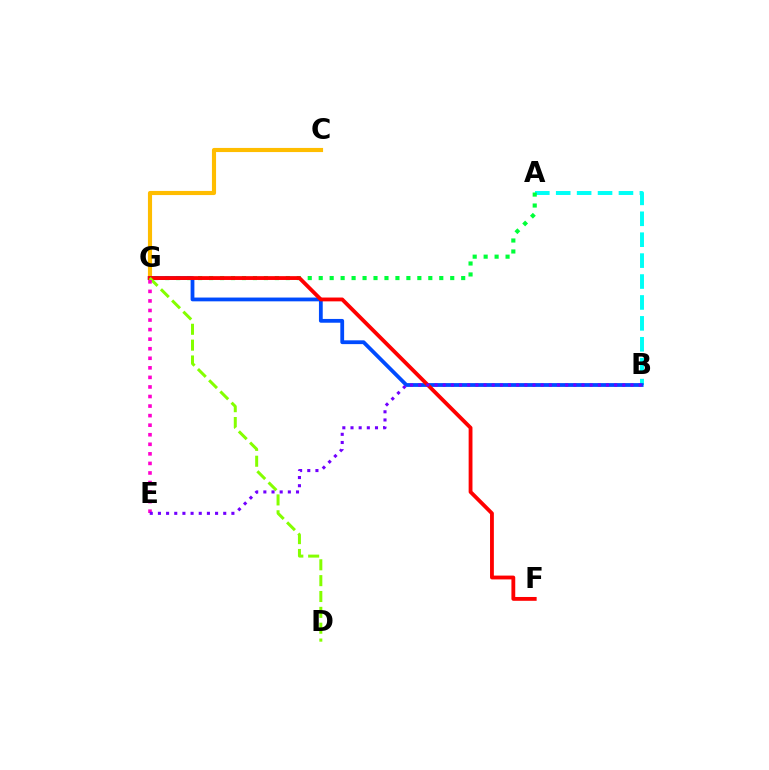{('A', 'B'): [{'color': '#00fff6', 'line_style': 'dashed', 'thickness': 2.84}], ('C', 'G'): [{'color': '#ffbd00', 'line_style': 'solid', 'thickness': 2.97}], ('A', 'G'): [{'color': '#00ff39', 'line_style': 'dotted', 'thickness': 2.98}], ('B', 'G'): [{'color': '#004bff', 'line_style': 'solid', 'thickness': 2.73}], ('F', 'G'): [{'color': '#ff0000', 'line_style': 'solid', 'thickness': 2.75}], ('D', 'G'): [{'color': '#84ff00', 'line_style': 'dashed', 'thickness': 2.15}], ('E', 'G'): [{'color': '#ff00cf', 'line_style': 'dotted', 'thickness': 2.6}], ('B', 'E'): [{'color': '#7200ff', 'line_style': 'dotted', 'thickness': 2.22}]}